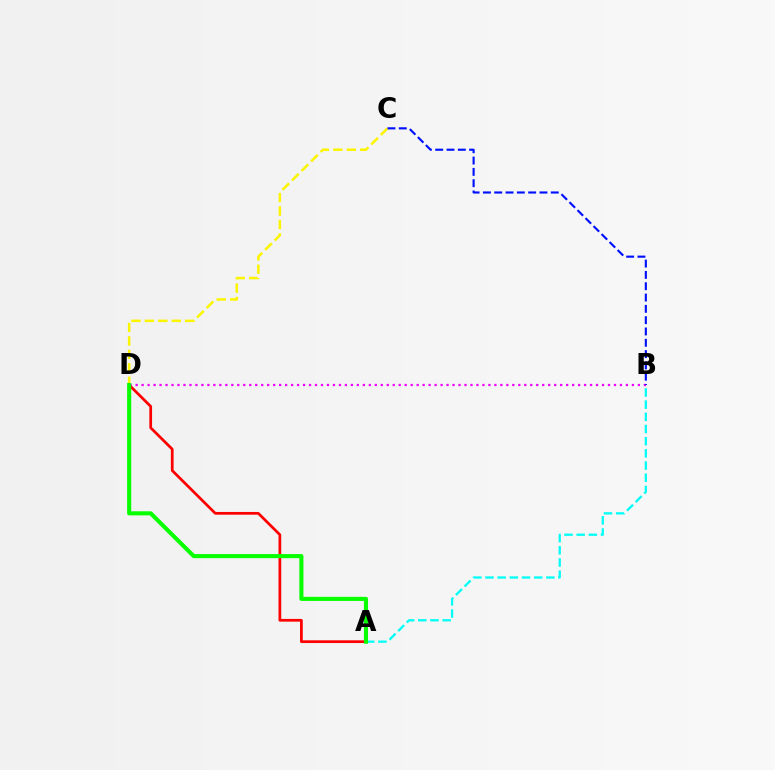{('A', 'D'): [{'color': '#ff0000', 'line_style': 'solid', 'thickness': 1.96}, {'color': '#08ff00', 'line_style': 'solid', 'thickness': 2.95}], ('C', 'D'): [{'color': '#fcf500', 'line_style': 'dashed', 'thickness': 1.83}], ('A', 'B'): [{'color': '#00fff6', 'line_style': 'dashed', 'thickness': 1.65}], ('B', 'D'): [{'color': '#ee00ff', 'line_style': 'dotted', 'thickness': 1.62}], ('B', 'C'): [{'color': '#0010ff', 'line_style': 'dashed', 'thickness': 1.54}]}